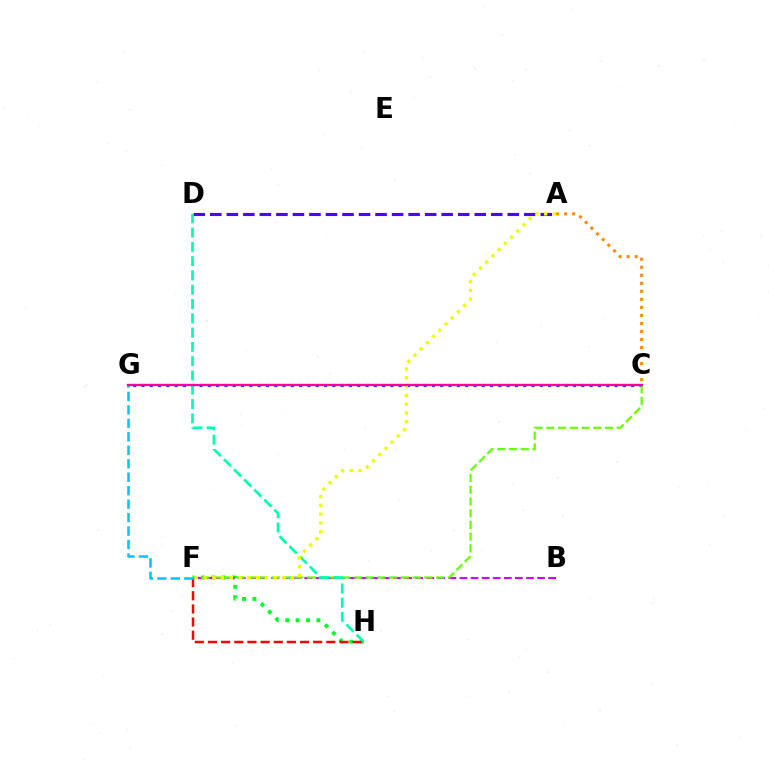{('A', 'D'): [{'color': '#4f00ff', 'line_style': 'dashed', 'thickness': 2.25}], ('F', 'H'): [{'color': '#00ff27', 'line_style': 'dotted', 'thickness': 2.83}, {'color': '#ff0000', 'line_style': 'dashed', 'thickness': 1.79}], ('A', 'C'): [{'color': '#ff8800', 'line_style': 'dotted', 'thickness': 2.18}], ('B', 'F'): [{'color': '#d600ff', 'line_style': 'dashed', 'thickness': 1.51}], ('C', 'G'): [{'color': '#003fff', 'line_style': 'dotted', 'thickness': 2.26}, {'color': '#ff00a0', 'line_style': 'solid', 'thickness': 1.67}], ('C', 'F'): [{'color': '#66ff00', 'line_style': 'dashed', 'thickness': 1.6}], ('F', 'G'): [{'color': '#00c7ff', 'line_style': 'dashed', 'thickness': 1.83}], ('D', 'H'): [{'color': '#00ffaf', 'line_style': 'dashed', 'thickness': 1.94}], ('A', 'F'): [{'color': '#eeff00', 'line_style': 'dotted', 'thickness': 2.38}]}